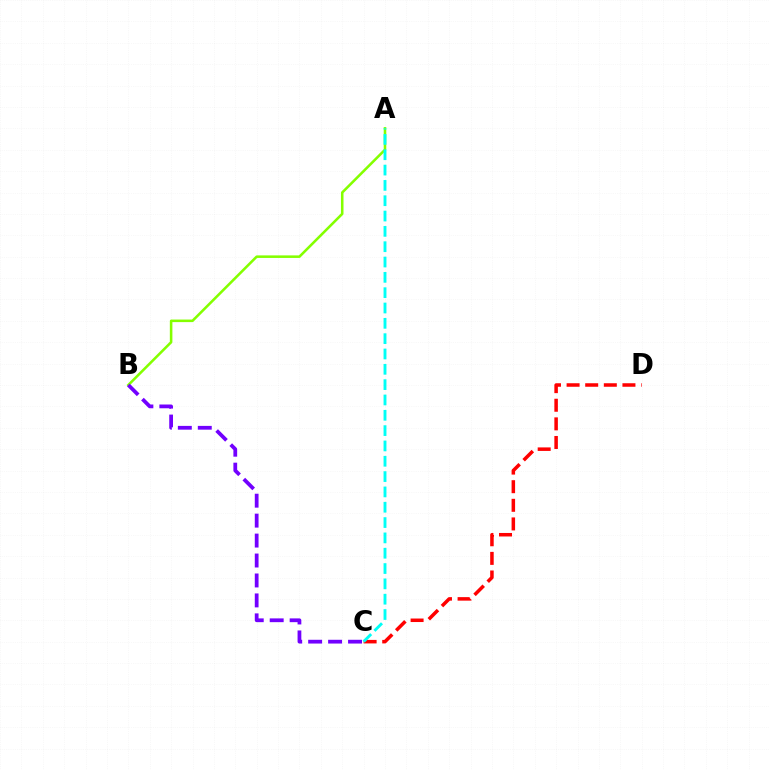{('C', 'D'): [{'color': '#ff0000', 'line_style': 'dashed', 'thickness': 2.53}], ('A', 'B'): [{'color': '#84ff00', 'line_style': 'solid', 'thickness': 1.84}], ('A', 'C'): [{'color': '#00fff6', 'line_style': 'dashed', 'thickness': 2.08}], ('B', 'C'): [{'color': '#7200ff', 'line_style': 'dashed', 'thickness': 2.71}]}